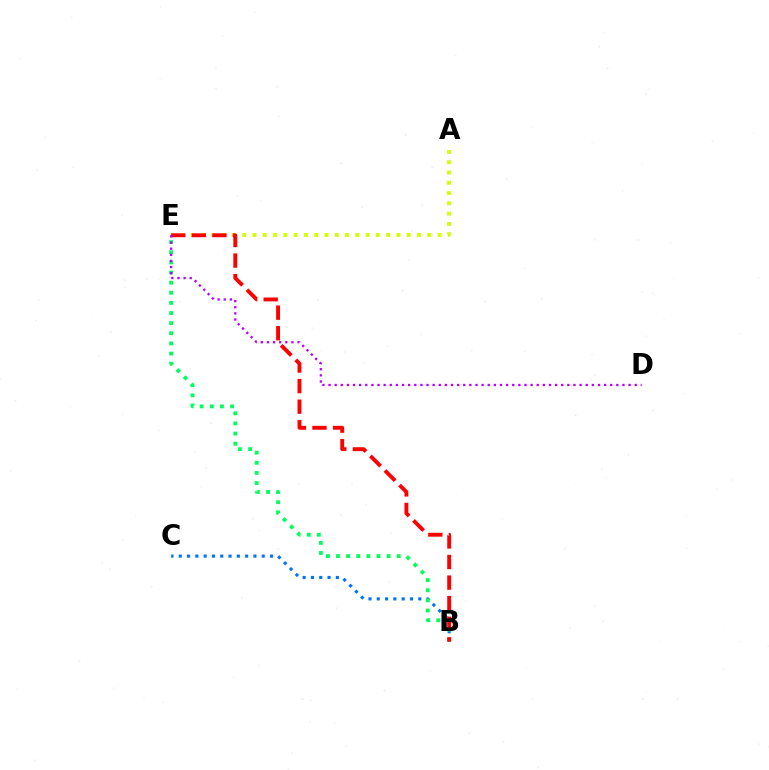{('A', 'E'): [{'color': '#d1ff00', 'line_style': 'dotted', 'thickness': 2.79}], ('B', 'C'): [{'color': '#0074ff', 'line_style': 'dotted', 'thickness': 2.25}], ('B', 'E'): [{'color': '#00ff5c', 'line_style': 'dotted', 'thickness': 2.75}, {'color': '#ff0000', 'line_style': 'dashed', 'thickness': 2.8}], ('D', 'E'): [{'color': '#b900ff', 'line_style': 'dotted', 'thickness': 1.66}]}